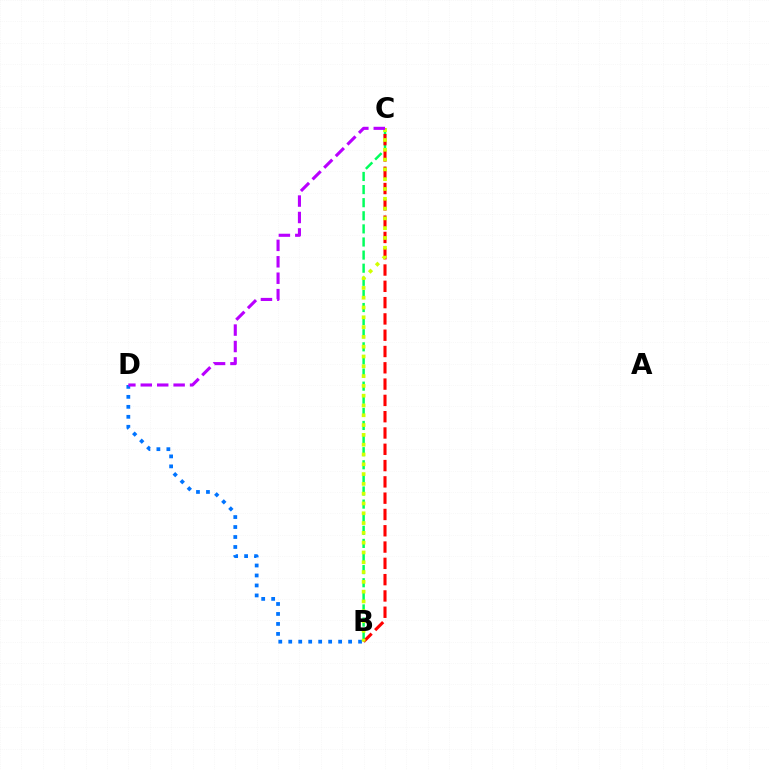{('B', 'C'): [{'color': '#00ff5c', 'line_style': 'dashed', 'thickness': 1.78}, {'color': '#ff0000', 'line_style': 'dashed', 'thickness': 2.21}, {'color': '#d1ff00', 'line_style': 'dotted', 'thickness': 2.66}], ('B', 'D'): [{'color': '#0074ff', 'line_style': 'dotted', 'thickness': 2.71}], ('C', 'D'): [{'color': '#b900ff', 'line_style': 'dashed', 'thickness': 2.23}]}